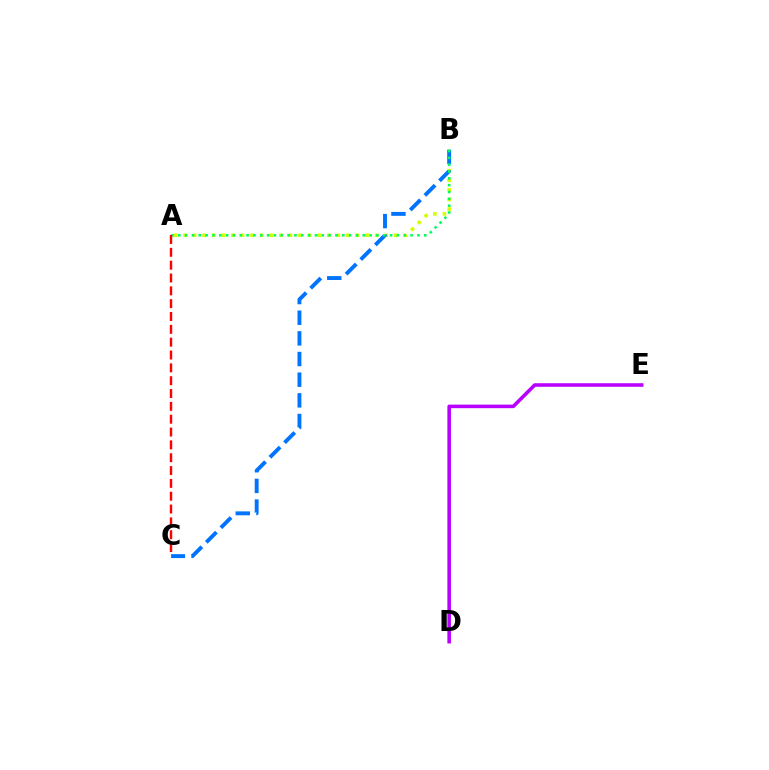{('A', 'B'): [{'color': '#d1ff00', 'line_style': 'dotted', 'thickness': 2.6}, {'color': '#00ff5c', 'line_style': 'dotted', 'thickness': 1.86}], ('D', 'E'): [{'color': '#b900ff', 'line_style': 'solid', 'thickness': 2.57}], ('B', 'C'): [{'color': '#0074ff', 'line_style': 'dashed', 'thickness': 2.81}], ('A', 'C'): [{'color': '#ff0000', 'line_style': 'dashed', 'thickness': 1.74}]}